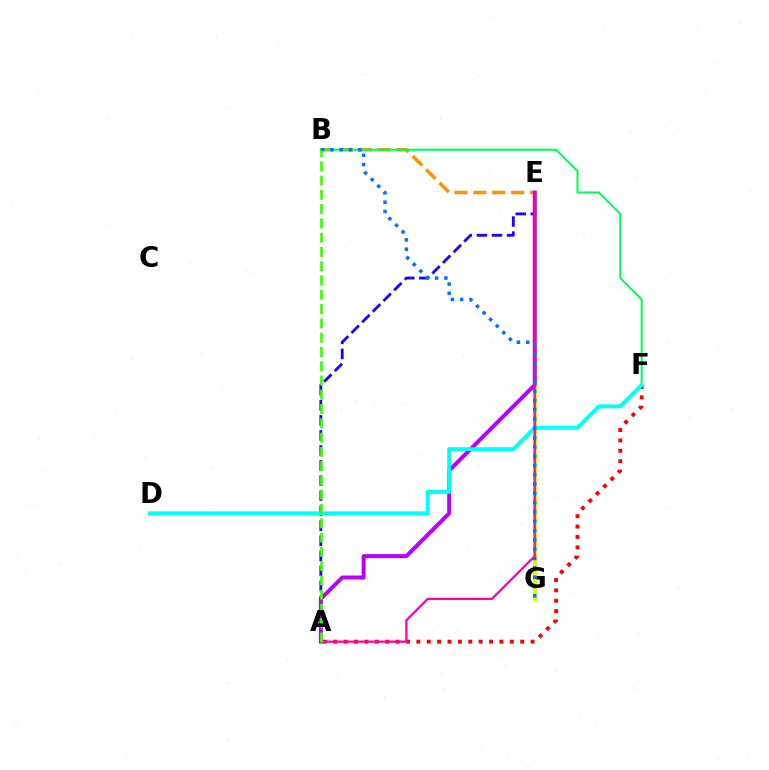{('E', 'G'): [{'color': '#d1ff00', 'line_style': 'solid', 'thickness': 2.88}], ('B', 'E'): [{'color': '#ff9400', 'line_style': 'dashed', 'thickness': 2.57}], ('A', 'E'): [{'color': '#2500ff', 'line_style': 'dashed', 'thickness': 2.05}, {'color': '#b900ff', 'line_style': 'solid', 'thickness': 2.86}, {'color': '#ff00ac', 'line_style': 'solid', 'thickness': 1.63}], ('B', 'F'): [{'color': '#00ff5c', 'line_style': 'solid', 'thickness': 1.52}], ('A', 'F'): [{'color': '#ff0000', 'line_style': 'dotted', 'thickness': 2.82}], ('D', 'F'): [{'color': '#00fff6', 'line_style': 'solid', 'thickness': 2.82}], ('B', 'G'): [{'color': '#0074ff', 'line_style': 'dotted', 'thickness': 2.53}], ('A', 'B'): [{'color': '#3dff00', 'line_style': 'dashed', 'thickness': 1.94}]}